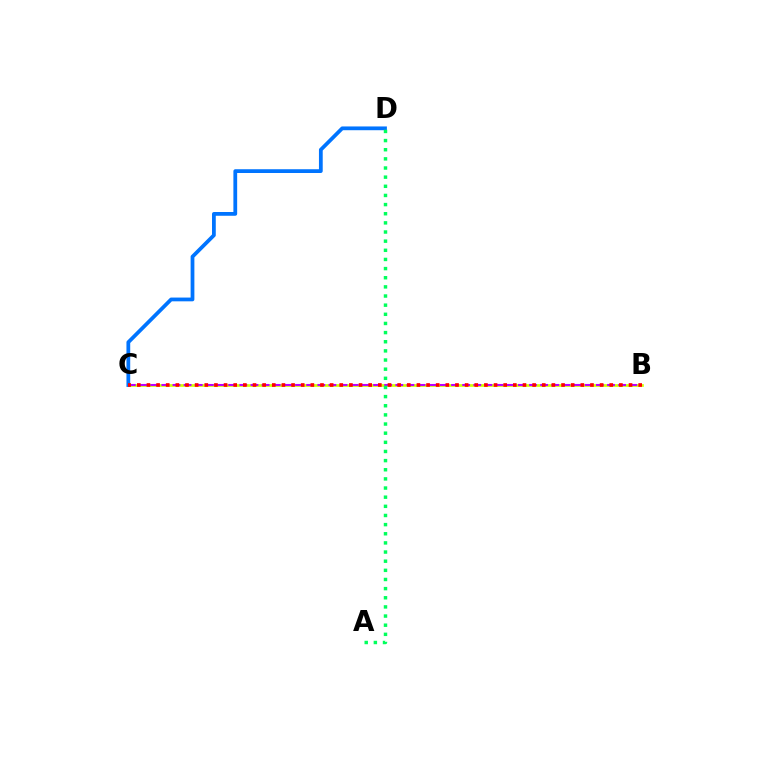{('B', 'C'): [{'color': '#d1ff00', 'line_style': 'solid', 'thickness': 1.95}, {'color': '#b900ff', 'line_style': 'dashed', 'thickness': 1.51}, {'color': '#ff0000', 'line_style': 'dotted', 'thickness': 2.62}], ('C', 'D'): [{'color': '#0074ff', 'line_style': 'solid', 'thickness': 2.71}], ('A', 'D'): [{'color': '#00ff5c', 'line_style': 'dotted', 'thickness': 2.48}]}